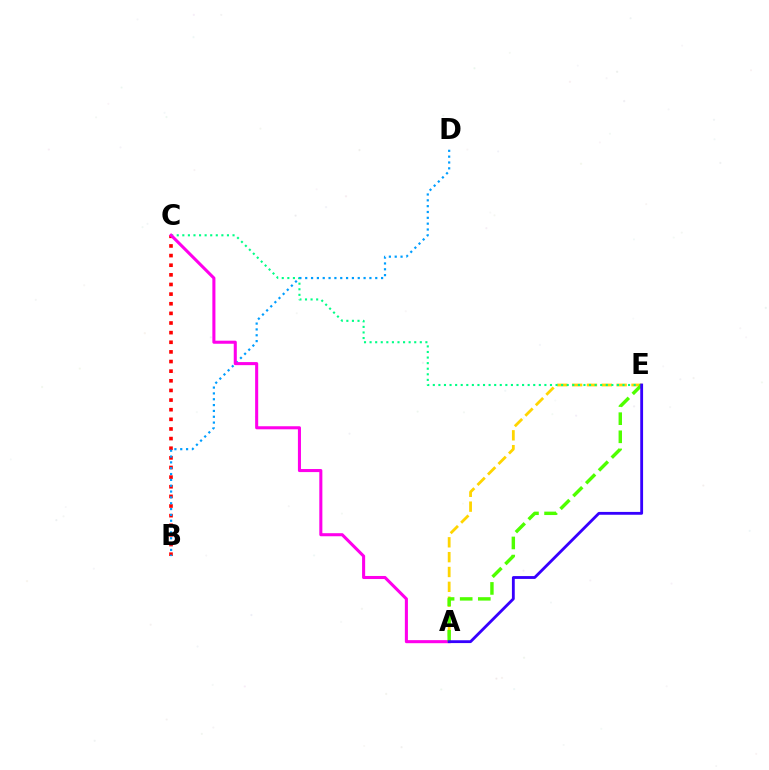{('A', 'E'): [{'color': '#ffd500', 'line_style': 'dashed', 'thickness': 2.02}, {'color': '#4fff00', 'line_style': 'dashed', 'thickness': 2.46}, {'color': '#3700ff', 'line_style': 'solid', 'thickness': 2.04}], ('C', 'E'): [{'color': '#00ff86', 'line_style': 'dotted', 'thickness': 1.52}], ('B', 'C'): [{'color': '#ff0000', 'line_style': 'dotted', 'thickness': 2.62}], ('B', 'D'): [{'color': '#009eff', 'line_style': 'dotted', 'thickness': 1.59}], ('A', 'C'): [{'color': '#ff00ed', 'line_style': 'solid', 'thickness': 2.21}]}